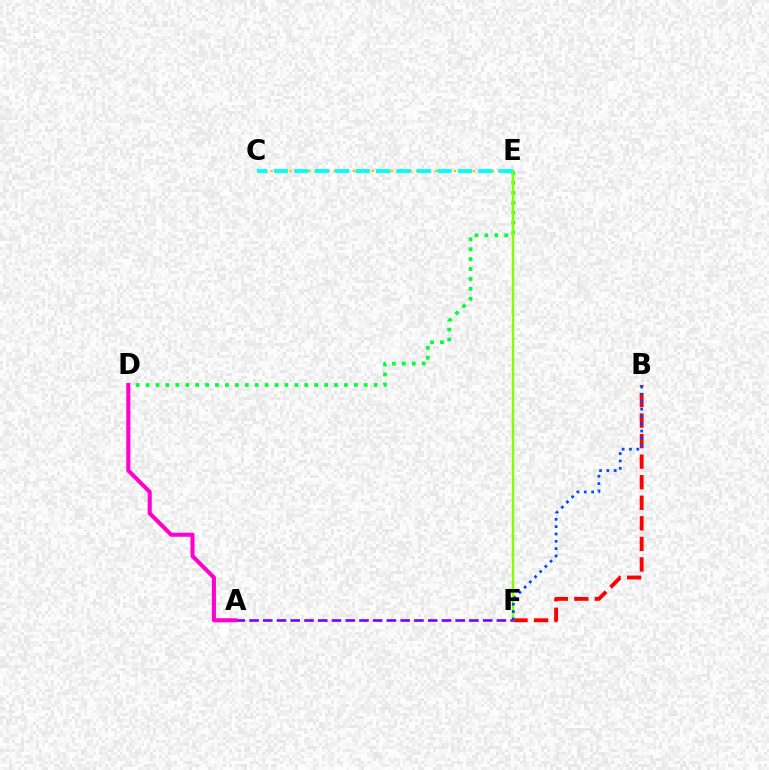{('B', 'F'): [{'color': '#ff0000', 'line_style': 'dashed', 'thickness': 2.79}, {'color': '#004bff', 'line_style': 'dotted', 'thickness': 1.99}], ('C', 'E'): [{'color': '#ffbd00', 'line_style': 'dotted', 'thickness': 1.72}, {'color': '#00fff6', 'line_style': 'dashed', 'thickness': 2.78}], ('D', 'E'): [{'color': '#00ff39', 'line_style': 'dotted', 'thickness': 2.69}], ('E', 'F'): [{'color': '#84ff00', 'line_style': 'solid', 'thickness': 1.75}], ('A', 'F'): [{'color': '#7200ff', 'line_style': 'dashed', 'thickness': 1.87}], ('A', 'D'): [{'color': '#ff00cf', 'line_style': 'solid', 'thickness': 2.94}]}